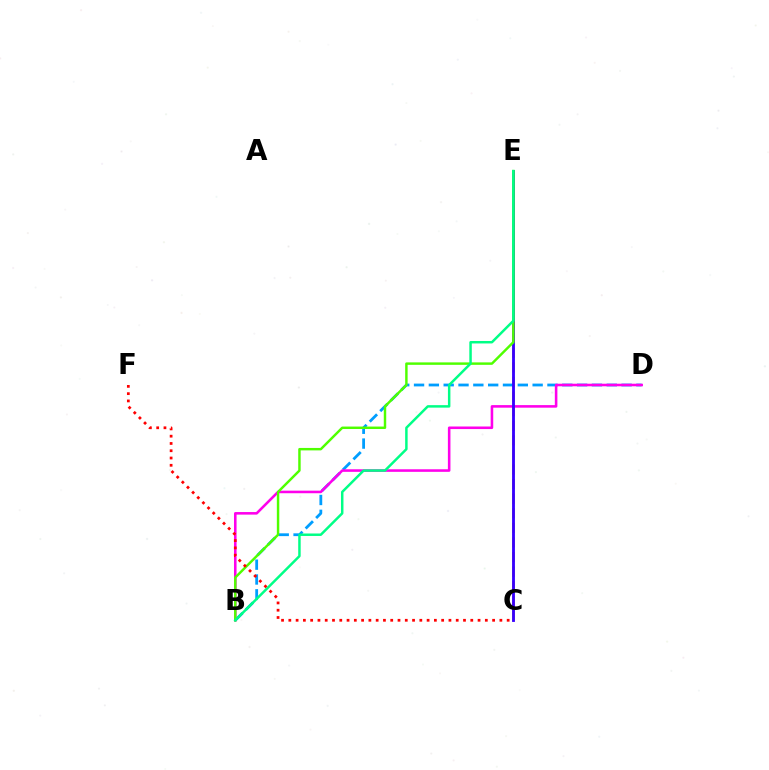{('C', 'E'): [{'color': '#ffd500', 'line_style': 'dashed', 'thickness': 1.98}, {'color': '#3700ff', 'line_style': 'solid', 'thickness': 2.05}], ('B', 'D'): [{'color': '#009eff', 'line_style': 'dashed', 'thickness': 2.01}, {'color': '#ff00ed', 'line_style': 'solid', 'thickness': 1.85}], ('B', 'E'): [{'color': '#4fff00', 'line_style': 'solid', 'thickness': 1.76}, {'color': '#00ff86', 'line_style': 'solid', 'thickness': 1.78}], ('C', 'F'): [{'color': '#ff0000', 'line_style': 'dotted', 'thickness': 1.98}]}